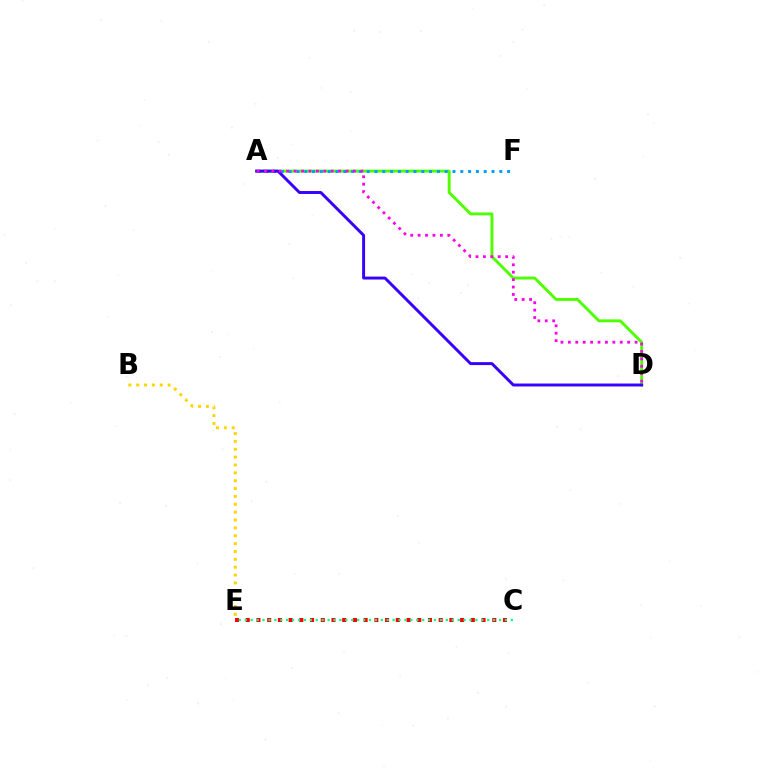{('A', 'D'): [{'color': '#4fff00', 'line_style': 'solid', 'thickness': 2.09}, {'color': '#3700ff', 'line_style': 'solid', 'thickness': 2.12}, {'color': '#ff00ed', 'line_style': 'dotted', 'thickness': 2.01}], ('A', 'F'): [{'color': '#009eff', 'line_style': 'dotted', 'thickness': 2.12}], ('C', 'E'): [{'color': '#ff0000', 'line_style': 'dotted', 'thickness': 2.91}, {'color': '#00ff86', 'line_style': 'dotted', 'thickness': 1.61}], ('B', 'E'): [{'color': '#ffd500', 'line_style': 'dotted', 'thickness': 2.14}]}